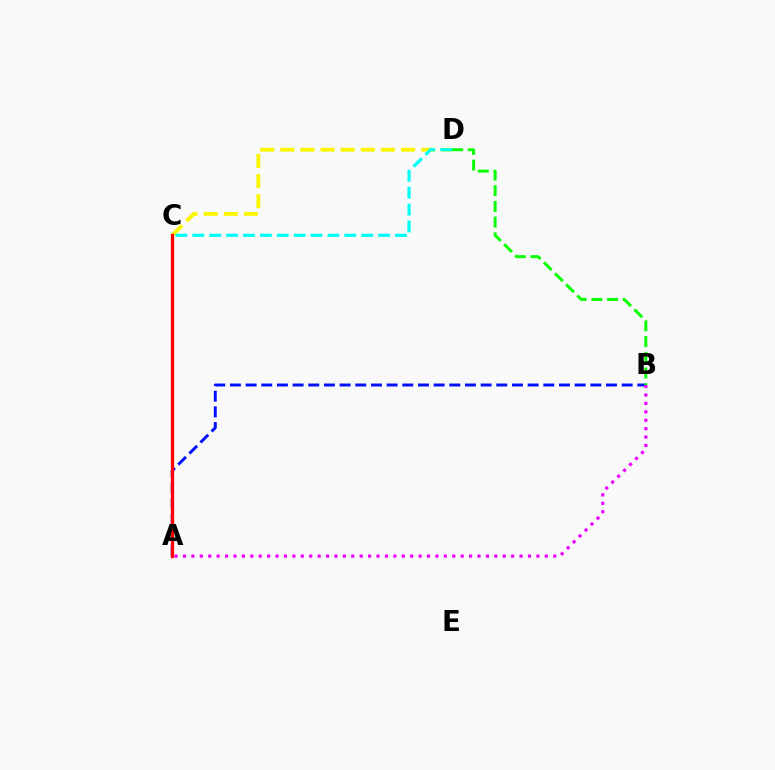{('C', 'D'): [{'color': '#fcf500', 'line_style': 'dashed', 'thickness': 2.73}, {'color': '#00fff6', 'line_style': 'dashed', 'thickness': 2.29}], ('A', 'B'): [{'color': '#0010ff', 'line_style': 'dashed', 'thickness': 2.13}, {'color': '#ee00ff', 'line_style': 'dotted', 'thickness': 2.29}], ('A', 'C'): [{'color': '#ff0000', 'line_style': 'solid', 'thickness': 2.38}], ('B', 'D'): [{'color': '#08ff00', 'line_style': 'dashed', 'thickness': 2.13}]}